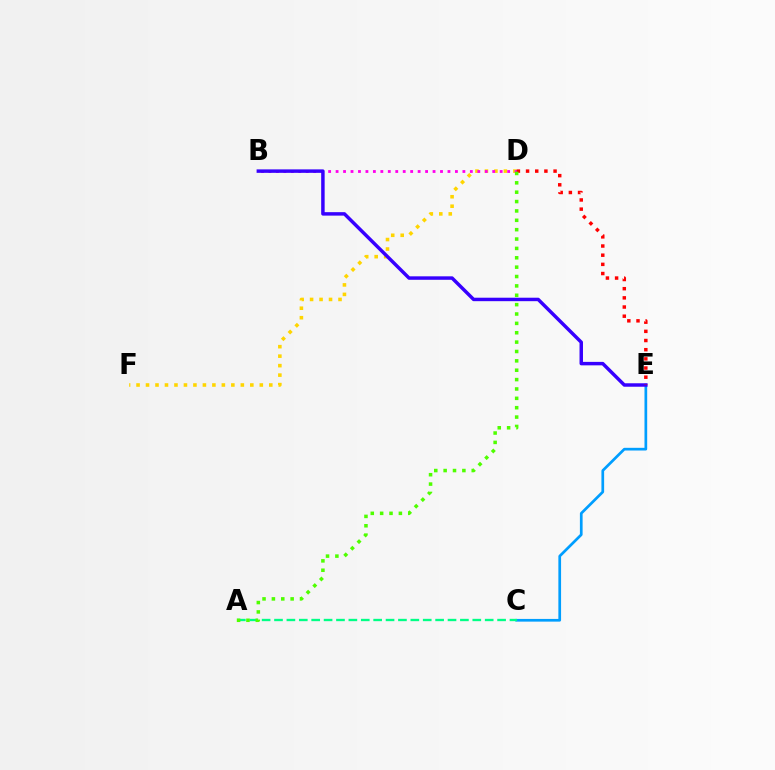{('D', 'F'): [{'color': '#ffd500', 'line_style': 'dotted', 'thickness': 2.58}], ('C', 'E'): [{'color': '#009eff', 'line_style': 'solid', 'thickness': 1.94}], ('B', 'D'): [{'color': '#ff00ed', 'line_style': 'dotted', 'thickness': 2.03}], ('A', 'C'): [{'color': '#00ff86', 'line_style': 'dashed', 'thickness': 1.68}], ('B', 'E'): [{'color': '#3700ff', 'line_style': 'solid', 'thickness': 2.49}], ('D', 'E'): [{'color': '#ff0000', 'line_style': 'dotted', 'thickness': 2.49}], ('A', 'D'): [{'color': '#4fff00', 'line_style': 'dotted', 'thickness': 2.55}]}